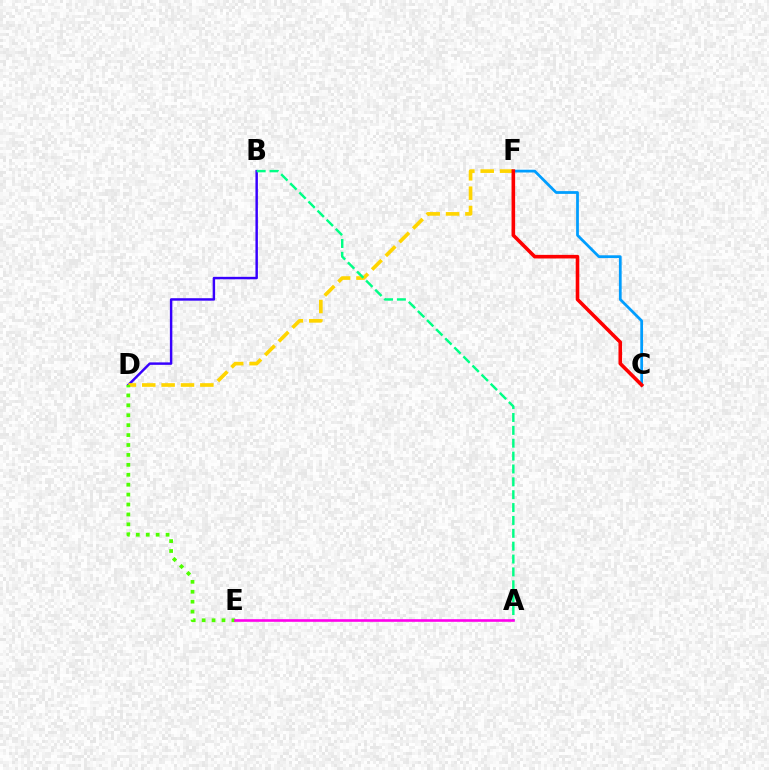{('B', 'D'): [{'color': '#3700ff', 'line_style': 'solid', 'thickness': 1.76}], ('D', 'F'): [{'color': '#ffd500', 'line_style': 'dashed', 'thickness': 2.63}], ('C', 'F'): [{'color': '#009eff', 'line_style': 'solid', 'thickness': 1.98}, {'color': '#ff0000', 'line_style': 'solid', 'thickness': 2.59}], ('A', 'B'): [{'color': '#00ff86', 'line_style': 'dashed', 'thickness': 1.75}], ('D', 'E'): [{'color': '#4fff00', 'line_style': 'dotted', 'thickness': 2.7}], ('A', 'E'): [{'color': '#ff00ed', 'line_style': 'solid', 'thickness': 1.89}]}